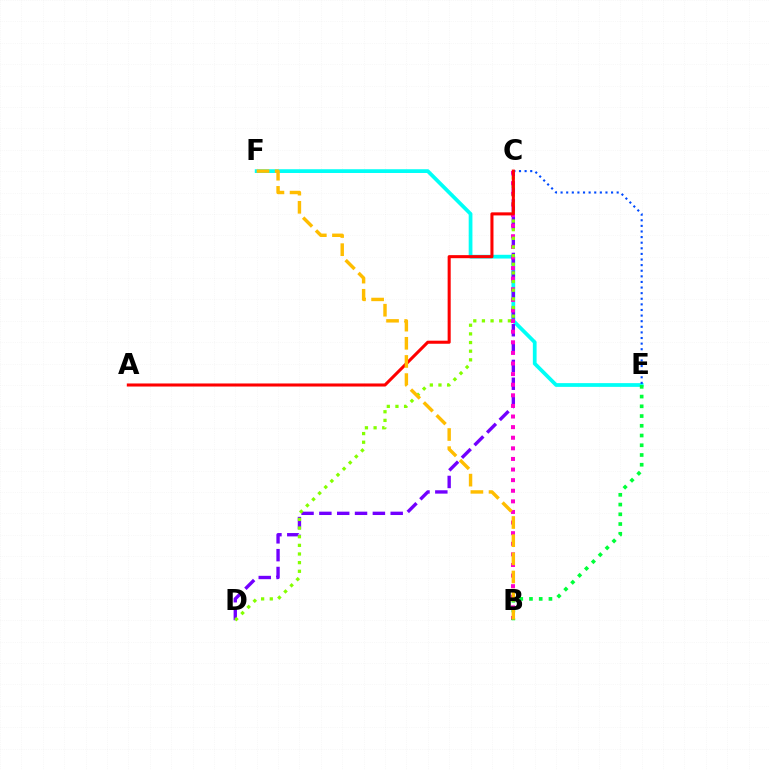{('E', 'F'): [{'color': '#00fff6', 'line_style': 'solid', 'thickness': 2.7}], ('C', 'D'): [{'color': '#7200ff', 'line_style': 'dashed', 'thickness': 2.42}, {'color': '#84ff00', 'line_style': 'dotted', 'thickness': 2.35}], ('B', 'C'): [{'color': '#ff00cf', 'line_style': 'dotted', 'thickness': 2.88}], ('B', 'E'): [{'color': '#00ff39', 'line_style': 'dotted', 'thickness': 2.65}], ('C', 'E'): [{'color': '#004bff', 'line_style': 'dotted', 'thickness': 1.52}], ('A', 'C'): [{'color': '#ff0000', 'line_style': 'solid', 'thickness': 2.21}], ('B', 'F'): [{'color': '#ffbd00', 'line_style': 'dashed', 'thickness': 2.47}]}